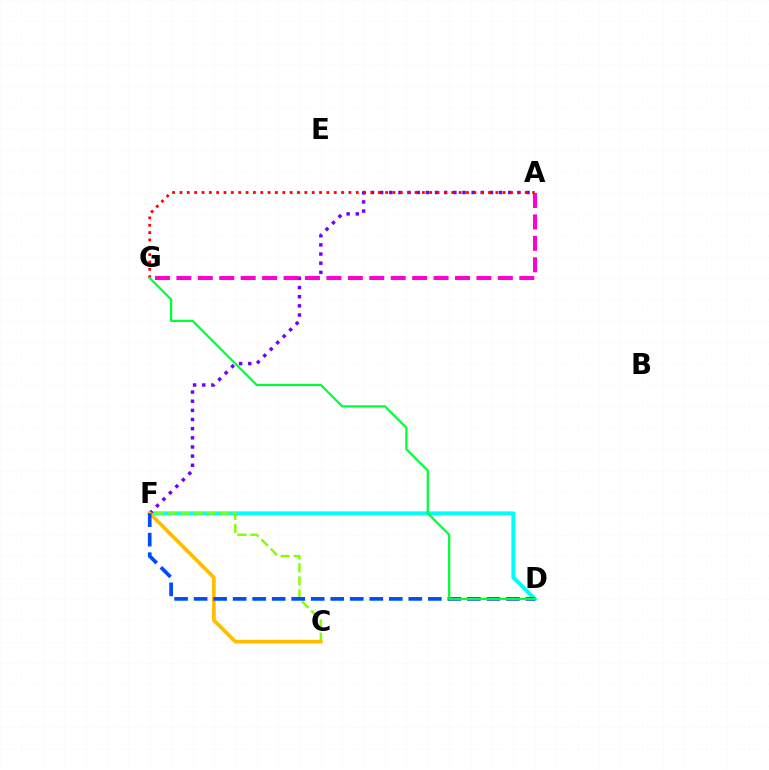{('D', 'F'): [{'color': '#00fff6', 'line_style': 'solid', 'thickness': 2.86}, {'color': '#004bff', 'line_style': 'dashed', 'thickness': 2.65}], ('C', 'F'): [{'color': '#84ff00', 'line_style': 'dashed', 'thickness': 1.77}, {'color': '#ffbd00', 'line_style': 'solid', 'thickness': 2.66}], ('A', 'F'): [{'color': '#7200ff', 'line_style': 'dotted', 'thickness': 2.49}], ('A', 'G'): [{'color': '#ff00cf', 'line_style': 'dashed', 'thickness': 2.91}, {'color': '#ff0000', 'line_style': 'dotted', 'thickness': 2.0}], ('D', 'G'): [{'color': '#00ff39', 'line_style': 'solid', 'thickness': 1.61}]}